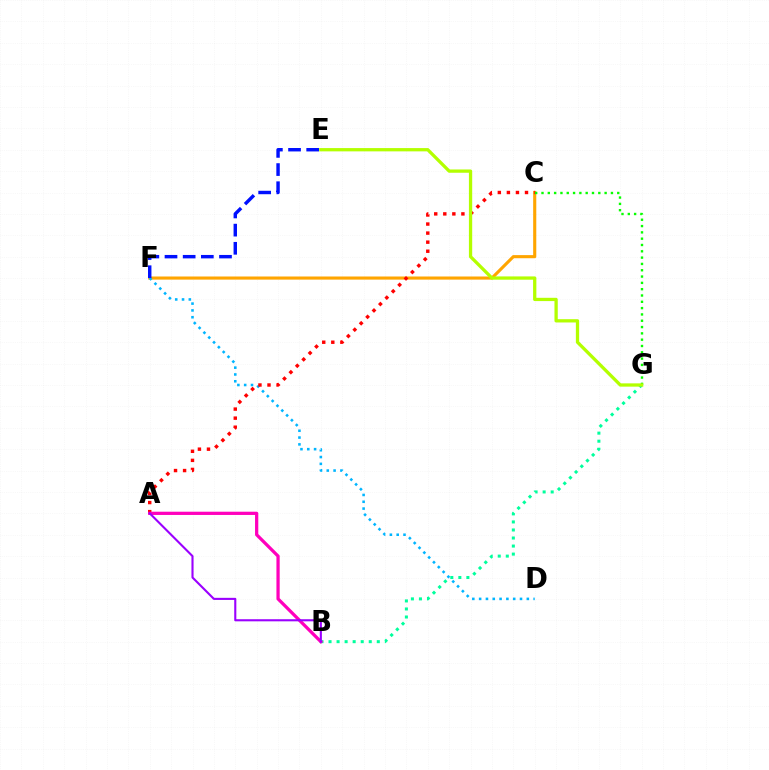{('C', 'F'): [{'color': '#ffa500', 'line_style': 'solid', 'thickness': 2.24}], ('C', 'G'): [{'color': '#08ff00', 'line_style': 'dotted', 'thickness': 1.72}], ('D', 'F'): [{'color': '#00b5ff', 'line_style': 'dotted', 'thickness': 1.85}], ('B', 'G'): [{'color': '#00ff9d', 'line_style': 'dotted', 'thickness': 2.19}], ('A', 'C'): [{'color': '#ff0000', 'line_style': 'dotted', 'thickness': 2.46}], ('A', 'B'): [{'color': '#ff00bd', 'line_style': 'solid', 'thickness': 2.34}, {'color': '#9b00ff', 'line_style': 'solid', 'thickness': 1.51}], ('E', 'F'): [{'color': '#0010ff', 'line_style': 'dashed', 'thickness': 2.47}], ('E', 'G'): [{'color': '#b3ff00', 'line_style': 'solid', 'thickness': 2.36}]}